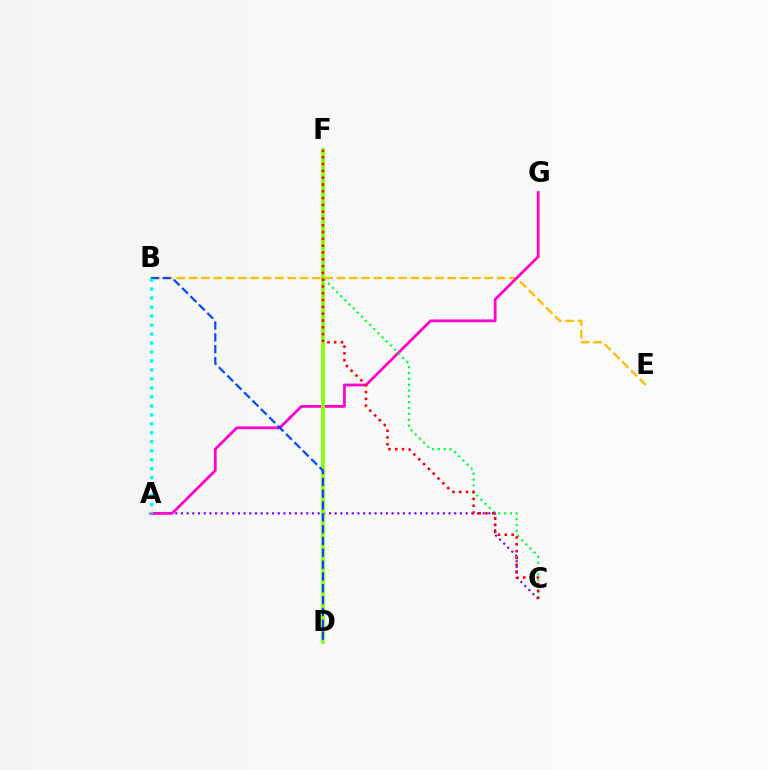{('A', 'C'): [{'color': '#7200ff', 'line_style': 'dotted', 'thickness': 1.55}], ('B', 'E'): [{'color': '#ffbd00', 'line_style': 'dashed', 'thickness': 1.67}], ('A', 'G'): [{'color': '#ff00cf', 'line_style': 'solid', 'thickness': 1.99}], ('C', 'F'): [{'color': '#00ff39', 'line_style': 'dotted', 'thickness': 1.59}, {'color': '#ff0000', 'line_style': 'dotted', 'thickness': 1.85}], ('D', 'F'): [{'color': '#84ff00', 'line_style': 'solid', 'thickness': 2.63}], ('B', 'D'): [{'color': '#004bff', 'line_style': 'dashed', 'thickness': 1.61}], ('A', 'B'): [{'color': '#00fff6', 'line_style': 'dotted', 'thickness': 2.44}]}